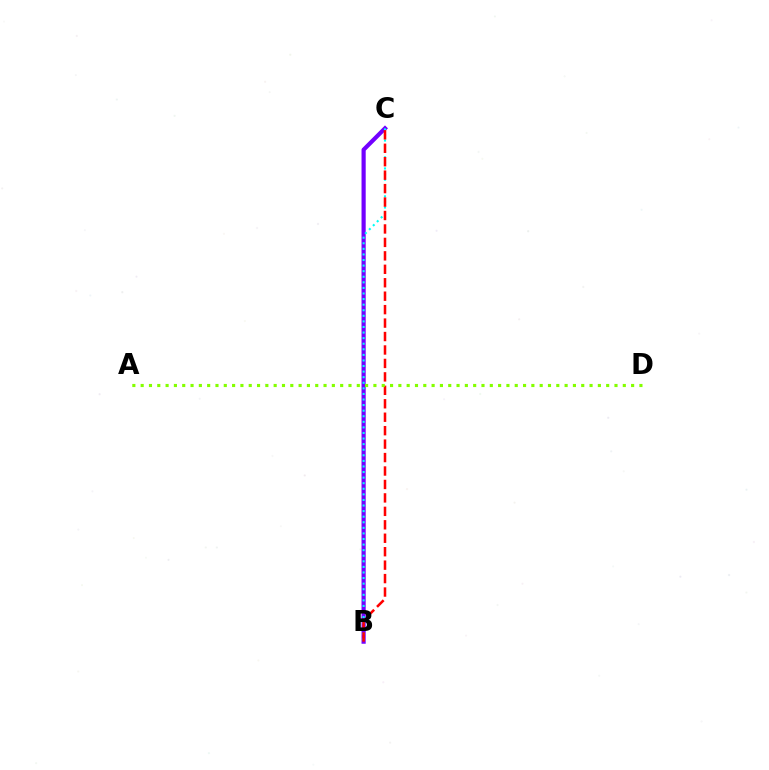{('B', 'C'): [{'color': '#7200ff', 'line_style': 'solid', 'thickness': 3.0}, {'color': '#00fff6', 'line_style': 'dotted', 'thickness': 1.52}, {'color': '#ff0000', 'line_style': 'dashed', 'thickness': 1.83}], ('A', 'D'): [{'color': '#84ff00', 'line_style': 'dotted', 'thickness': 2.26}]}